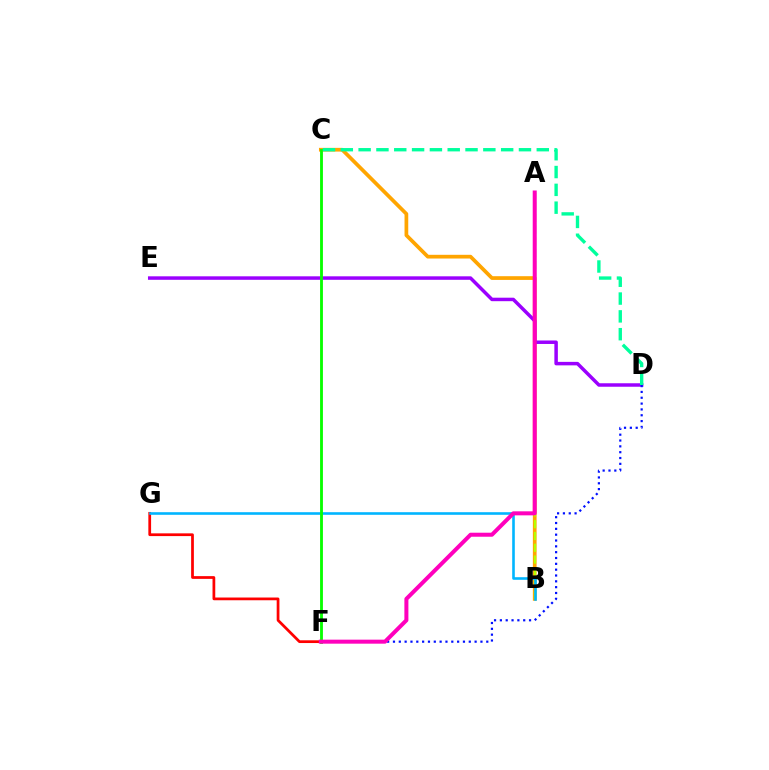{('B', 'C'): [{'color': '#ffa500', 'line_style': 'solid', 'thickness': 2.68}], ('F', 'G'): [{'color': '#ff0000', 'line_style': 'solid', 'thickness': 1.97}], ('A', 'B'): [{'color': '#b3ff00', 'line_style': 'dashed', 'thickness': 1.6}], ('D', 'E'): [{'color': '#9b00ff', 'line_style': 'solid', 'thickness': 2.51}], ('D', 'F'): [{'color': '#0010ff', 'line_style': 'dotted', 'thickness': 1.58}], ('B', 'G'): [{'color': '#00b5ff', 'line_style': 'solid', 'thickness': 1.87}], ('C', 'F'): [{'color': '#08ff00', 'line_style': 'solid', 'thickness': 2.05}], ('C', 'D'): [{'color': '#00ff9d', 'line_style': 'dashed', 'thickness': 2.42}], ('A', 'F'): [{'color': '#ff00bd', 'line_style': 'solid', 'thickness': 2.89}]}